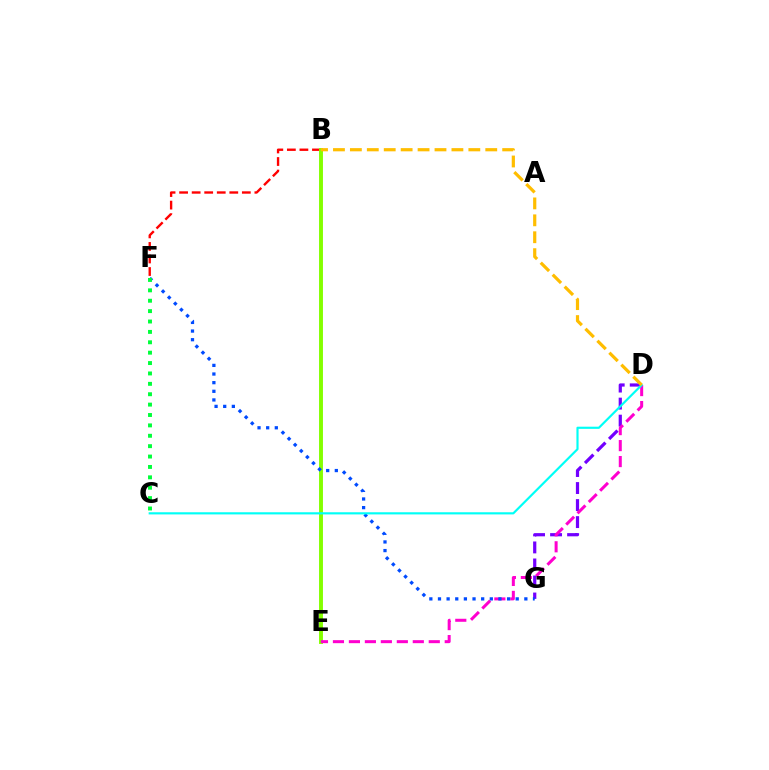{('B', 'F'): [{'color': '#ff0000', 'line_style': 'dashed', 'thickness': 1.7}], ('B', 'E'): [{'color': '#84ff00', 'line_style': 'solid', 'thickness': 2.82}], ('D', 'G'): [{'color': '#7200ff', 'line_style': 'dashed', 'thickness': 2.31}], ('D', 'E'): [{'color': '#ff00cf', 'line_style': 'dashed', 'thickness': 2.17}], ('F', 'G'): [{'color': '#004bff', 'line_style': 'dotted', 'thickness': 2.35}], ('C', 'D'): [{'color': '#00fff6', 'line_style': 'solid', 'thickness': 1.56}], ('C', 'F'): [{'color': '#00ff39', 'line_style': 'dotted', 'thickness': 2.82}], ('B', 'D'): [{'color': '#ffbd00', 'line_style': 'dashed', 'thickness': 2.3}]}